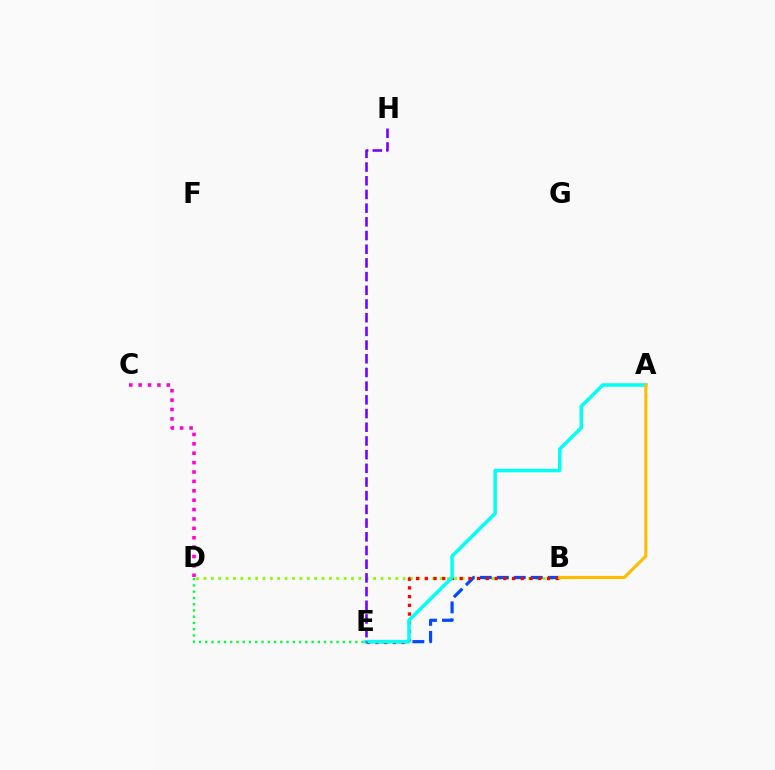{('B', 'D'): [{'color': '#84ff00', 'line_style': 'dotted', 'thickness': 2.0}], ('D', 'E'): [{'color': '#00ff39', 'line_style': 'dotted', 'thickness': 1.7}], ('B', 'E'): [{'color': '#004bff', 'line_style': 'dashed', 'thickness': 2.31}, {'color': '#ff0000', 'line_style': 'dotted', 'thickness': 2.37}], ('C', 'D'): [{'color': '#ff00cf', 'line_style': 'dotted', 'thickness': 2.55}], ('A', 'E'): [{'color': '#00fff6', 'line_style': 'solid', 'thickness': 2.52}], ('E', 'H'): [{'color': '#7200ff', 'line_style': 'dashed', 'thickness': 1.86}], ('A', 'B'): [{'color': '#ffbd00', 'line_style': 'solid', 'thickness': 2.24}]}